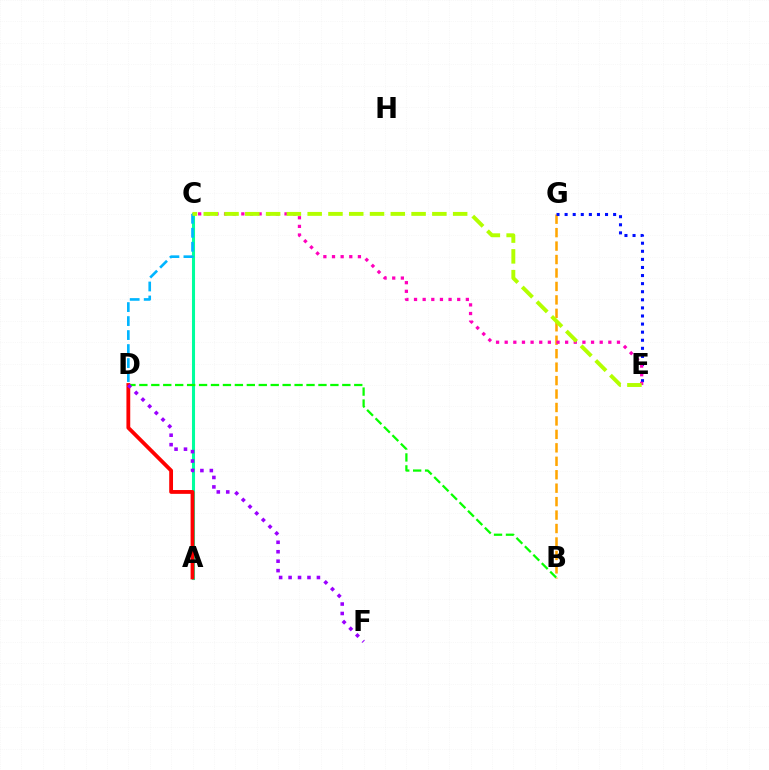{('B', 'G'): [{'color': '#ffa500', 'line_style': 'dashed', 'thickness': 1.83}], ('A', 'C'): [{'color': '#00ff9d', 'line_style': 'solid', 'thickness': 2.21}], ('C', 'D'): [{'color': '#00b5ff', 'line_style': 'dashed', 'thickness': 1.9}], ('E', 'G'): [{'color': '#0010ff', 'line_style': 'dotted', 'thickness': 2.2}], ('B', 'D'): [{'color': '#08ff00', 'line_style': 'dashed', 'thickness': 1.62}], ('C', 'E'): [{'color': '#ff00bd', 'line_style': 'dotted', 'thickness': 2.35}, {'color': '#b3ff00', 'line_style': 'dashed', 'thickness': 2.82}], ('A', 'D'): [{'color': '#ff0000', 'line_style': 'solid', 'thickness': 2.74}], ('D', 'F'): [{'color': '#9b00ff', 'line_style': 'dotted', 'thickness': 2.57}]}